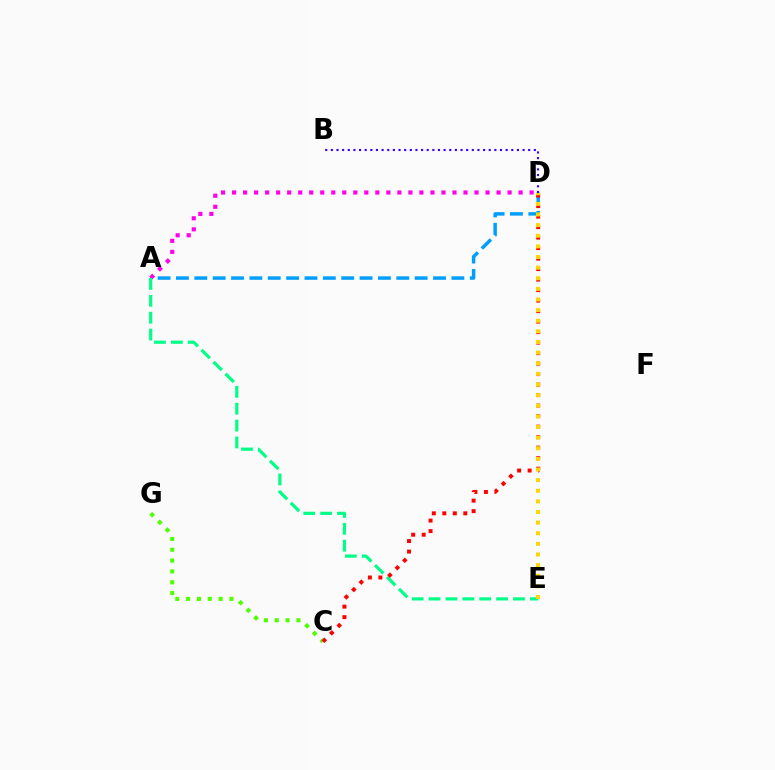{('A', 'D'): [{'color': '#009eff', 'line_style': 'dashed', 'thickness': 2.49}, {'color': '#ff00ed', 'line_style': 'dotted', 'thickness': 2.99}], ('C', 'G'): [{'color': '#4fff00', 'line_style': 'dotted', 'thickness': 2.94}], ('B', 'D'): [{'color': '#3700ff', 'line_style': 'dotted', 'thickness': 1.53}], ('A', 'E'): [{'color': '#00ff86', 'line_style': 'dashed', 'thickness': 2.29}], ('C', 'D'): [{'color': '#ff0000', 'line_style': 'dotted', 'thickness': 2.85}], ('D', 'E'): [{'color': '#ffd500', 'line_style': 'dotted', 'thickness': 2.89}]}